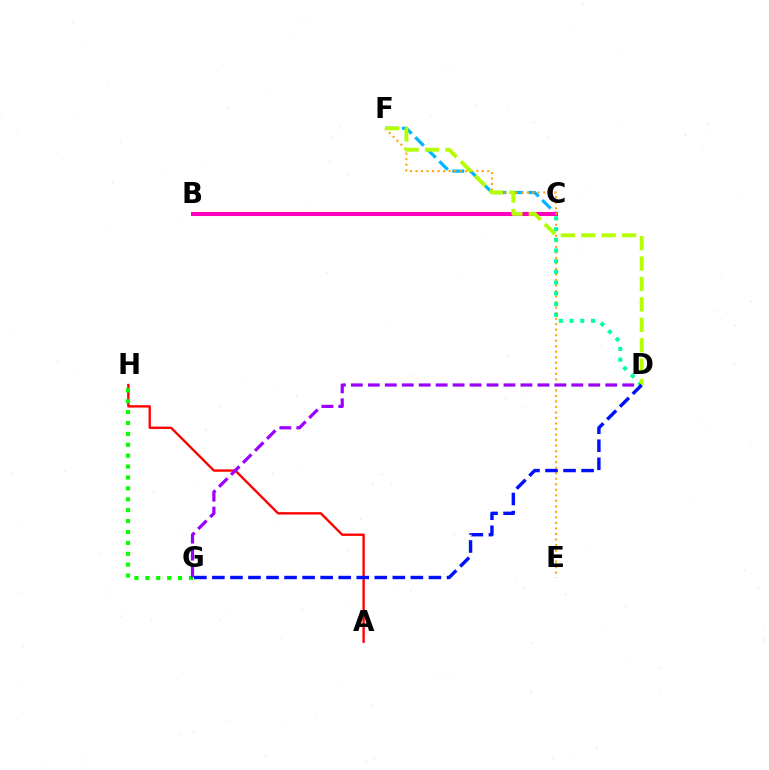{('C', 'F'): [{'color': '#00b5ff', 'line_style': 'dashed', 'thickness': 2.31}], ('B', 'C'): [{'color': '#ff00bd', 'line_style': 'solid', 'thickness': 2.93}], ('A', 'H'): [{'color': '#ff0000', 'line_style': 'solid', 'thickness': 1.69}], ('G', 'H'): [{'color': '#08ff00', 'line_style': 'dotted', 'thickness': 2.96}], ('E', 'F'): [{'color': '#ffa500', 'line_style': 'dotted', 'thickness': 1.5}], ('C', 'D'): [{'color': '#00ff9d', 'line_style': 'dotted', 'thickness': 2.91}], ('D', 'G'): [{'color': '#9b00ff', 'line_style': 'dashed', 'thickness': 2.3}, {'color': '#0010ff', 'line_style': 'dashed', 'thickness': 2.45}], ('D', 'F'): [{'color': '#b3ff00', 'line_style': 'dashed', 'thickness': 2.77}]}